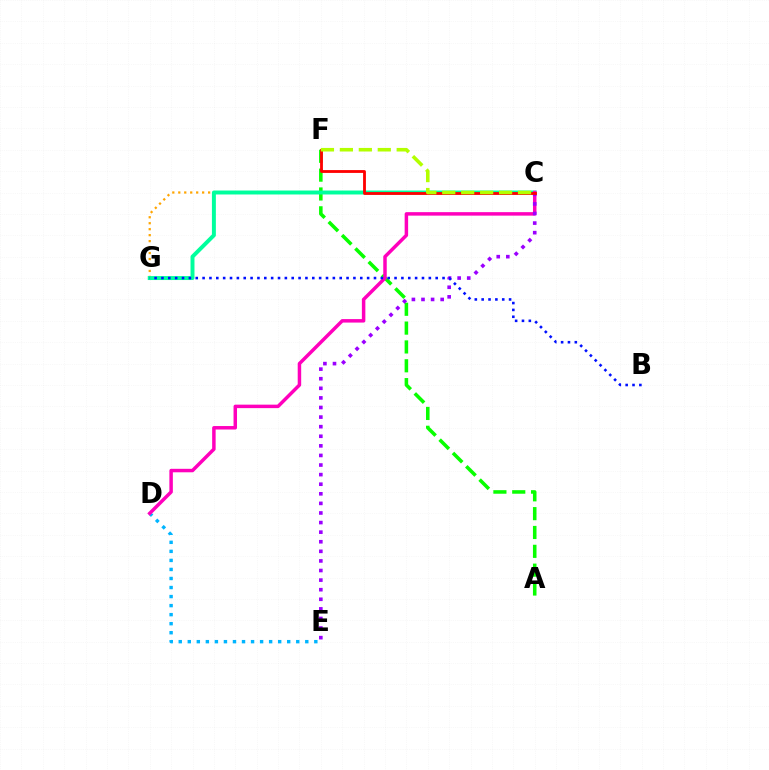{('A', 'F'): [{'color': '#08ff00', 'line_style': 'dashed', 'thickness': 2.56}], ('D', 'E'): [{'color': '#00b5ff', 'line_style': 'dotted', 'thickness': 2.46}], ('C', 'G'): [{'color': '#ffa500', 'line_style': 'dotted', 'thickness': 1.62}, {'color': '#00ff9d', 'line_style': 'solid', 'thickness': 2.84}], ('C', 'D'): [{'color': '#ff00bd', 'line_style': 'solid', 'thickness': 2.5}], ('C', 'E'): [{'color': '#9b00ff', 'line_style': 'dotted', 'thickness': 2.61}], ('C', 'F'): [{'color': '#ff0000', 'line_style': 'solid', 'thickness': 2.03}, {'color': '#b3ff00', 'line_style': 'dashed', 'thickness': 2.57}], ('B', 'G'): [{'color': '#0010ff', 'line_style': 'dotted', 'thickness': 1.86}]}